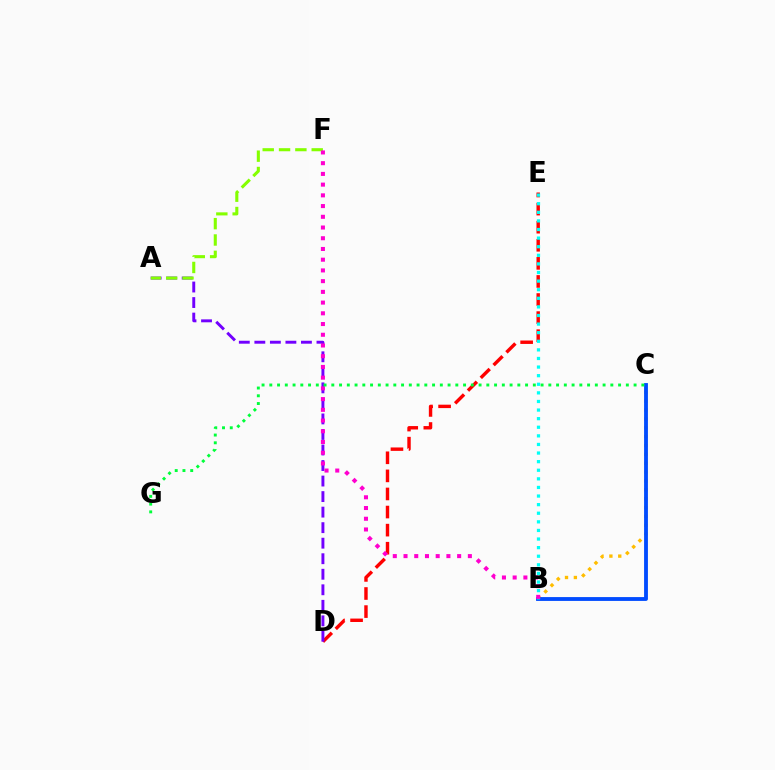{('B', 'C'): [{'color': '#ffbd00', 'line_style': 'dotted', 'thickness': 2.41}, {'color': '#004bff', 'line_style': 'solid', 'thickness': 2.76}], ('D', 'E'): [{'color': '#ff0000', 'line_style': 'dashed', 'thickness': 2.46}], ('A', 'D'): [{'color': '#7200ff', 'line_style': 'dashed', 'thickness': 2.11}], ('B', 'E'): [{'color': '#00fff6', 'line_style': 'dotted', 'thickness': 2.34}], ('A', 'F'): [{'color': '#84ff00', 'line_style': 'dashed', 'thickness': 2.22}], ('B', 'F'): [{'color': '#ff00cf', 'line_style': 'dotted', 'thickness': 2.91}], ('C', 'G'): [{'color': '#00ff39', 'line_style': 'dotted', 'thickness': 2.11}]}